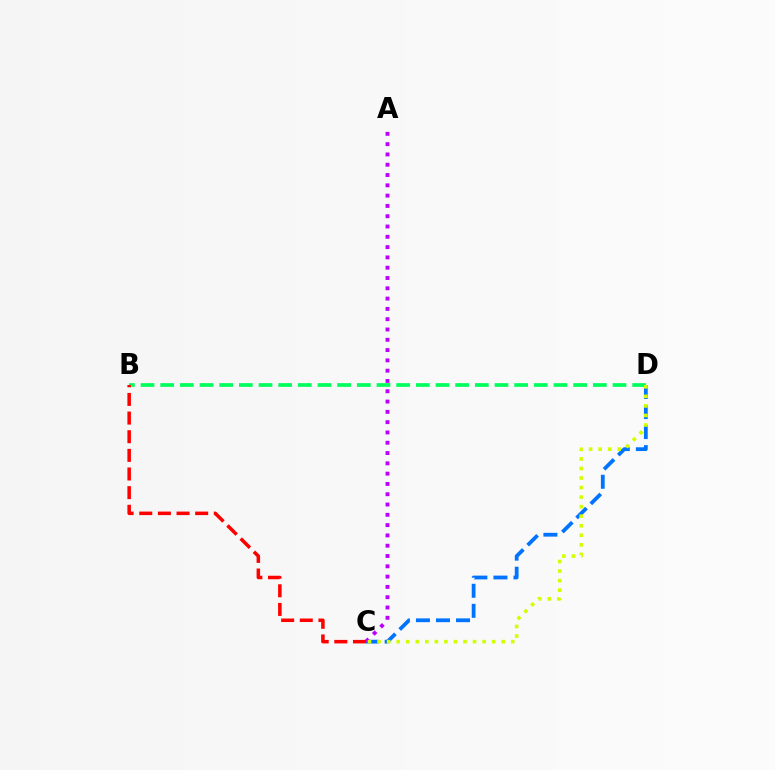{('C', 'D'): [{'color': '#0074ff', 'line_style': 'dashed', 'thickness': 2.72}, {'color': '#d1ff00', 'line_style': 'dotted', 'thickness': 2.59}], ('A', 'C'): [{'color': '#b900ff', 'line_style': 'dotted', 'thickness': 2.8}], ('B', 'D'): [{'color': '#00ff5c', 'line_style': 'dashed', 'thickness': 2.67}], ('B', 'C'): [{'color': '#ff0000', 'line_style': 'dashed', 'thickness': 2.53}]}